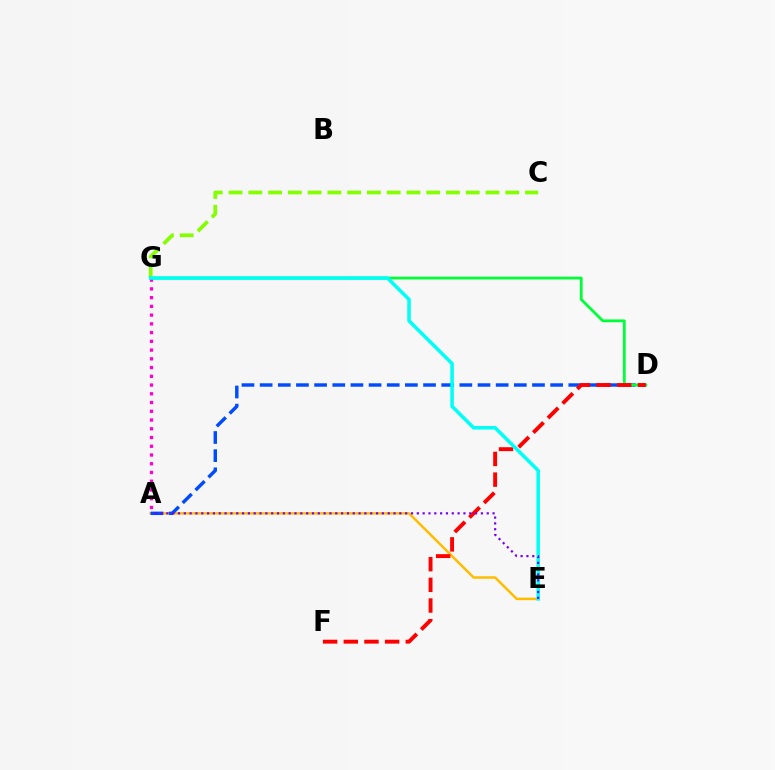{('A', 'E'): [{'color': '#ffbd00', 'line_style': 'solid', 'thickness': 1.8}, {'color': '#7200ff', 'line_style': 'dotted', 'thickness': 1.58}], ('A', 'D'): [{'color': '#004bff', 'line_style': 'dashed', 'thickness': 2.47}], ('C', 'G'): [{'color': '#84ff00', 'line_style': 'dashed', 'thickness': 2.69}], ('D', 'G'): [{'color': '#00ff39', 'line_style': 'solid', 'thickness': 2.02}], ('A', 'G'): [{'color': '#ff00cf', 'line_style': 'dotted', 'thickness': 2.38}], ('D', 'F'): [{'color': '#ff0000', 'line_style': 'dashed', 'thickness': 2.81}], ('E', 'G'): [{'color': '#00fff6', 'line_style': 'solid', 'thickness': 2.54}]}